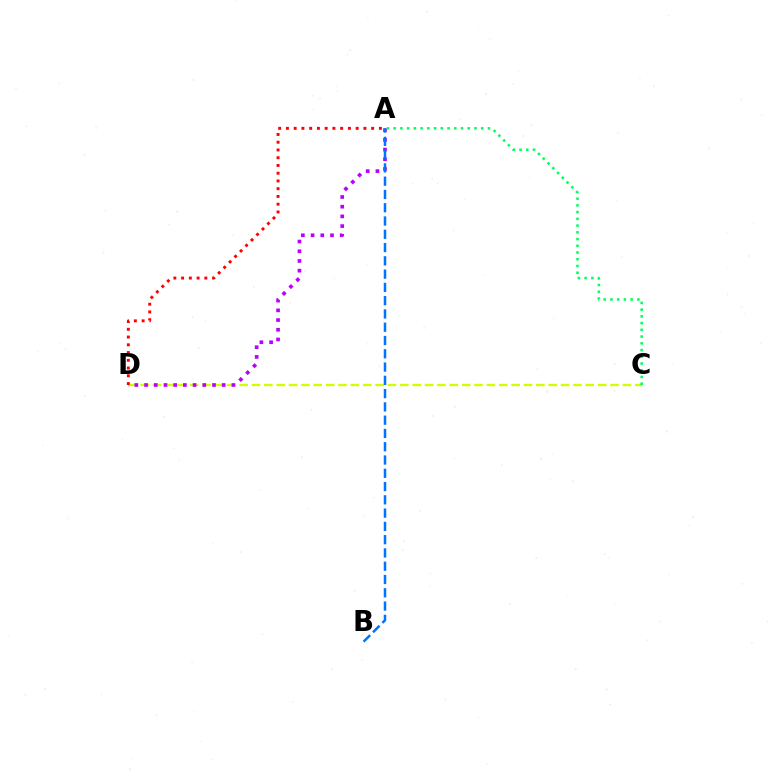{('C', 'D'): [{'color': '#d1ff00', 'line_style': 'dashed', 'thickness': 1.68}], ('A', 'D'): [{'color': '#b900ff', 'line_style': 'dotted', 'thickness': 2.64}, {'color': '#ff0000', 'line_style': 'dotted', 'thickness': 2.11}], ('A', 'B'): [{'color': '#0074ff', 'line_style': 'dashed', 'thickness': 1.8}], ('A', 'C'): [{'color': '#00ff5c', 'line_style': 'dotted', 'thickness': 1.83}]}